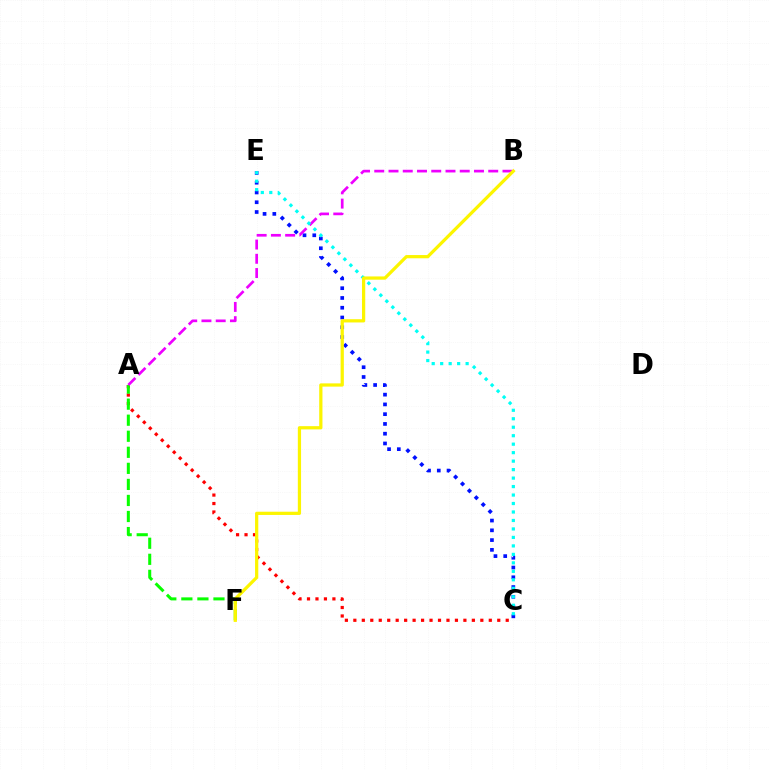{('C', 'E'): [{'color': '#0010ff', 'line_style': 'dotted', 'thickness': 2.65}, {'color': '#00fff6', 'line_style': 'dotted', 'thickness': 2.3}], ('A', 'C'): [{'color': '#ff0000', 'line_style': 'dotted', 'thickness': 2.3}], ('A', 'F'): [{'color': '#08ff00', 'line_style': 'dashed', 'thickness': 2.18}], ('A', 'B'): [{'color': '#ee00ff', 'line_style': 'dashed', 'thickness': 1.94}], ('B', 'F'): [{'color': '#fcf500', 'line_style': 'solid', 'thickness': 2.33}]}